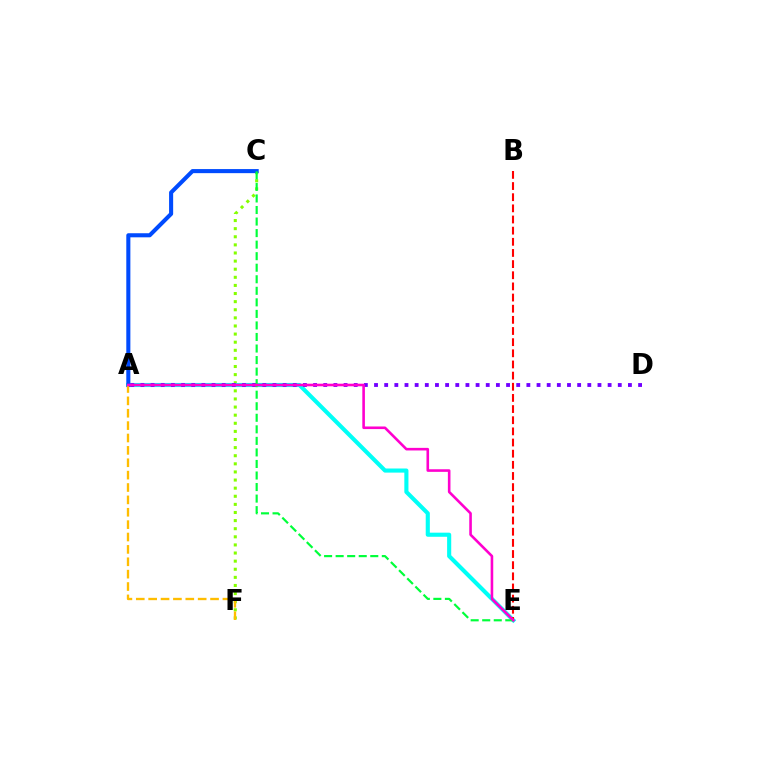{('C', 'F'): [{'color': '#84ff00', 'line_style': 'dotted', 'thickness': 2.2}], ('A', 'E'): [{'color': '#00fff6', 'line_style': 'solid', 'thickness': 2.96}, {'color': '#ff00cf', 'line_style': 'solid', 'thickness': 1.87}], ('A', 'D'): [{'color': '#7200ff', 'line_style': 'dotted', 'thickness': 2.76}], ('B', 'E'): [{'color': '#ff0000', 'line_style': 'dashed', 'thickness': 1.51}], ('A', 'C'): [{'color': '#004bff', 'line_style': 'solid', 'thickness': 2.93}], ('A', 'F'): [{'color': '#ffbd00', 'line_style': 'dashed', 'thickness': 1.68}], ('C', 'E'): [{'color': '#00ff39', 'line_style': 'dashed', 'thickness': 1.57}]}